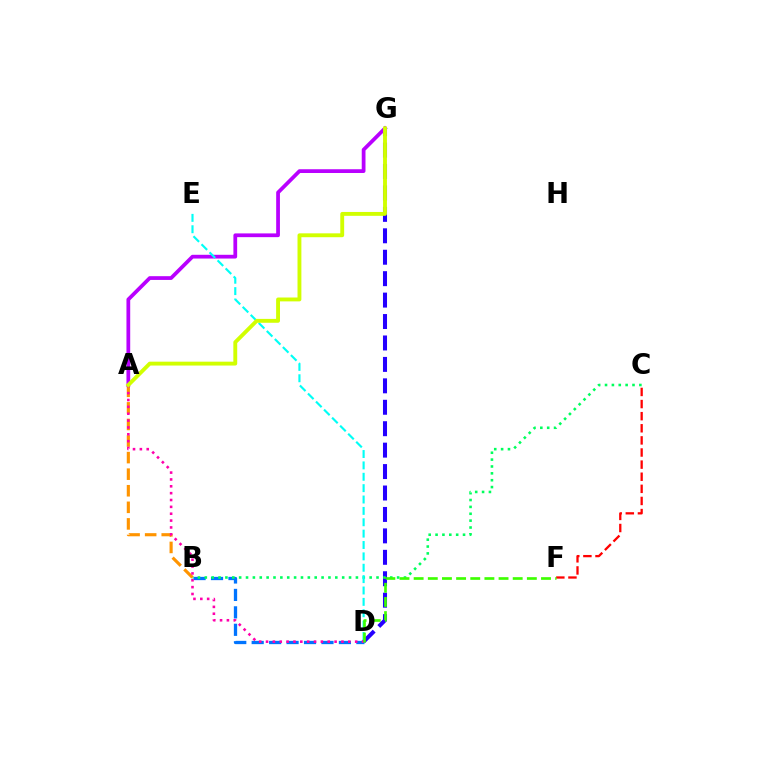{('B', 'D'): [{'color': '#0074ff', 'line_style': 'dashed', 'thickness': 2.37}], ('D', 'G'): [{'color': '#2500ff', 'line_style': 'dashed', 'thickness': 2.91}], ('B', 'C'): [{'color': '#00ff5c', 'line_style': 'dotted', 'thickness': 1.87}], ('A', 'B'): [{'color': '#ff9400', 'line_style': 'dashed', 'thickness': 2.25}], ('A', 'G'): [{'color': '#b900ff', 'line_style': 'solid', 'thickness': 2.7}, {'color': '#d1ff00', 'line_style': 'solid', 'thickness': 2.79}], ('C', 'F'): [{'color': '#ff0000', 'line_style': 'dashed', 'thickness': 1.65}], ('A', 'D'): [{'color': '#ff00ac', 'line_style': 'dotted', 'thickness': 1.86}], ('D', 'E'): [{'color': '#00fff6', 'line_style': 'dashed', 'thickness': 1.54}], ('D', 'F'): [{'color': '#3dff00', 'line_style': 'dashed', 'thickness': 1.92}]}